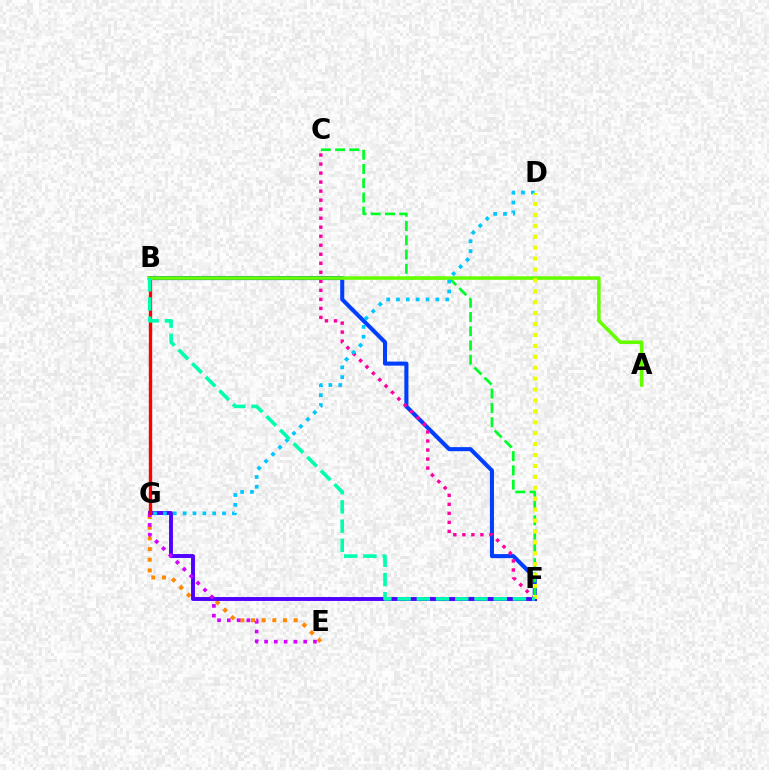{('B', 'F'): [{'color': '#003fff', 'line_style': 'solid', 'thickness': 2.92}, {'color': '#00ffaf', 'line_style': 'dashed', 'thickness': 2.61}], ('E', 'G'): [{'color': '#ff8800', 'line_style': 'dotted', 'thickness': 2.9}, {'color': '#d600ff', 'line_style': 'dotted', 'thickness': 2.66}], ('F', 'G'): [{'color': '#4f00ff', 'line_style': 'solid', 'thickness': 2.81}], ('C', 'F'): [{'color': '#00ff27', 'line_style': 'dashed', 'thickness': 1.94}, {'color': '#ff00a0', 'line_style': 'dotted', 'thickness': 2.45}], ('B', 'G'): [{'color': '#ff0000', 'line_style': 'solid', 'thickness': 2.41}], ('A', 'B'): [{'color': '#66ff00', 'line_style': 'solid', 'thickness': 2.55}], ('D', 'G'): [{'color': '#00c7ff', 'line_style': 'dotted', 'thickness': 2.68}], ('D', 'F'): [{'color': '#eeff00', 'line_style': 'dotted', 'thickness': 2.97}]}